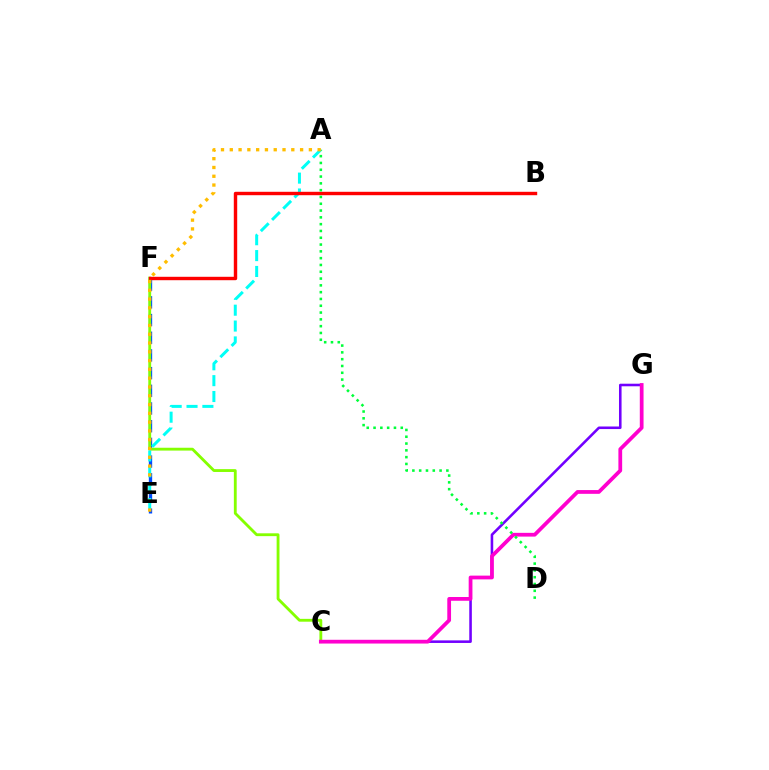{('C', 'G'): [{'color': '#7200ff', 'line_style': 'solid', 'thickness': 1.85}, {'color': '#ff00cf', 'line_style': 'solid', 'thickness': 2.7}], ('E', 'F'): [{'color': '#004bff', 'line_style': 'dashed', 'thickness': 2.4}], ('C', 'F'): [{'color': '#84ff00', 'line_style': 'solid', 'thickness': 2.04}], ('A', 'E'): [{'color': '#00fff6', 'line_style': 'dashed', 'thickness': 2.16}, {'color': '#ffbd00', 'line_style': 'dotted', 'thickness': 2.39}], ('B', 'F'): [{'color': '#ff0000', 'line_style': 'solid', 'thickness': 2.46}], ('A', 'D'): [{'color': '#00ff39', 'line_style': 'dotted', 'thickness': 1.85}]}